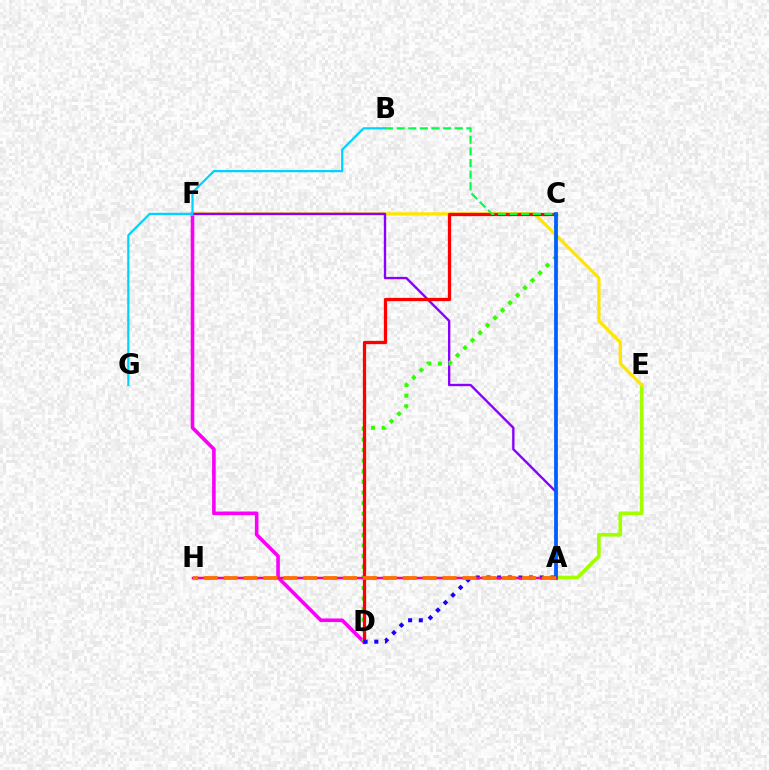{('D', 'F'): [{'color': '#fa00f9', 'line_style': 'solid', 'thickness': 2.6}], ('A', 'E'): [{'color': '#a2ff00', 'line_style': 'solid', 'thickness': 2.63}], ('A', 'H'): [{'color': '#00ffbb', 'line_style': 'dashed', 'thickness': 1.51}, {'color': '#ff0088', 'line_style': 'solid', 'thickness': 1.79}, {'color': '#ff7000', 'line_style': 'dashed', 'thickness': 2.7}], ('E', 'F'): [{'color': '#ffe600', 'line_style': 'solid', 'thickness': 2.38}], ('A', 'F'): [{'color': '#8a00ff', 'line_style': 'solid', 'thickness': 1.7}], ('B', 'G'): [{'color': '#00d3ff', 'line_style': 'solid', 'thickness': 1.61}], ('C', 'D'): [{'color': '#31ff00', 'line_style': 'dotted', 'thickness': 2.88}, {'color': '#ff0000', 'line_style': 'solid', 'thickness': 2.35}], ('A', 'C'): [{'color': '#005dff', 'line_style': 'solid', 'thickness': 2.69}], ('B', 'C'): [{'color': '#00ff45', 'line_style': 'dashed', 'thickness': 1.58}], ('A', 'D'): [{'color': '#1900ff', 'line_style': 'dotted', 'thickness': 2.9}]}